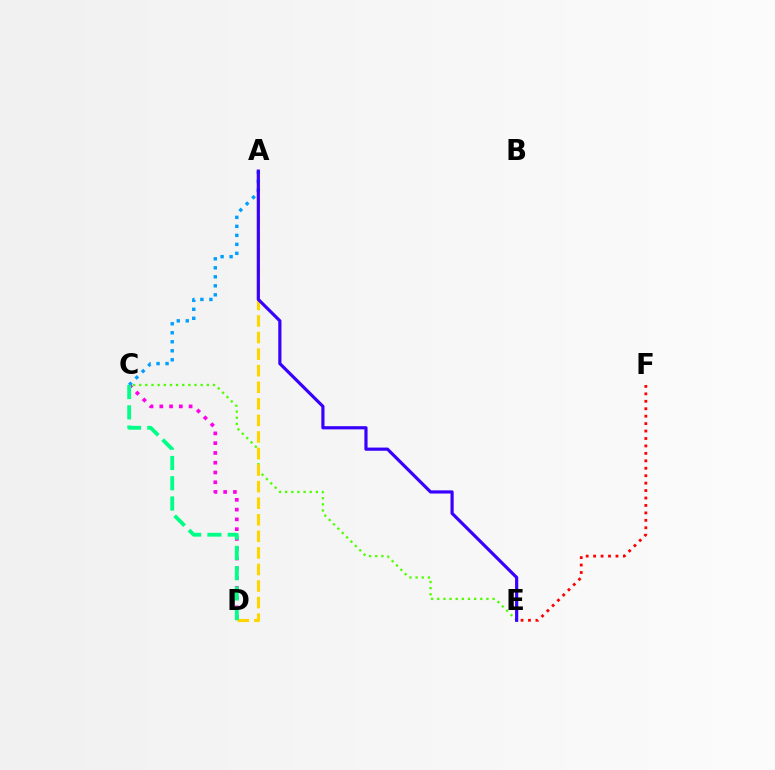{('C', 'E'): [{'color': '#4fff00', 'line_style': 'dotted', 'thickness': 1.67}], ('A', 'D'): [{'color': '#ffd500', 'line_style': 'dashed', 'thickness': 2.25}], ('E', 'F'): [{'color': '#ff0000', 'line_style': 'dotted', 'thickness': 2.02}], ('C', 'D'): [{'color': '#ff00ed', 'line_style': 'dotted', 'thickness': 2.66}, {'color': '#00ff86', 'line_style': 'dashed', 'thickness': 2.75}], ('A', 'C'): [{'color': '#009eff', 'line_style': 'dotted', 'thickness': 2.45}], ('A', 'E'): [{'color': '#3700ff', 'line_style': 'solid', 'thickness': 2.29}]}